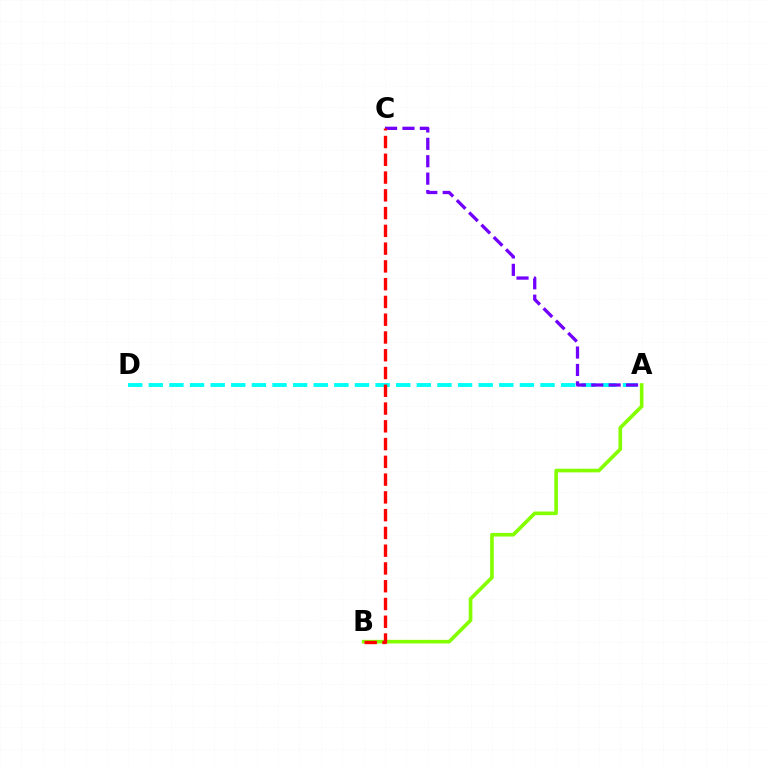{('A', 'B'): [{'color': '#84ff00', 'line_style': 'solid', 'thickness': 2.61}], ('A', 'D'): [{'color': '#00fff6', 'line_style': 'dashed', 'thickness': 2.8}], ('A', 'C'): [{'color': '#7200ff', 'line_style': 'dashed', 'thickness': 2.36}], ('B', 'C'): [{'color': '#ff0000', 'line_style': 'dashed', 'thickness': 2.41}]}